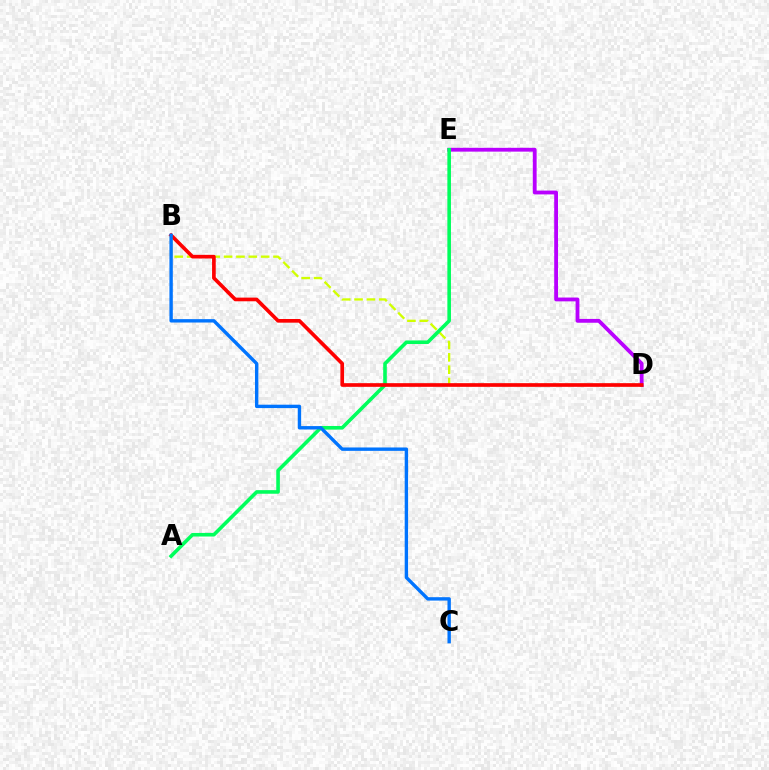{('D', 'E'): [{'color': '#b900ff', 'line_style': 'solid', 'thickness': 2.75}], ('B', 'D'): [{'color': '#d1ff00', 'line_style': 'dashed', 'thickness': 1.68}, {'color': '#ff0000', 'line_style': 'solid', 'thickness': 2.64}], ('A', 'E'): [{'color': '#00ff5c', 'line_style': 'solid', 'thickness': 2.59}], ('B', 'C'): [{'color': '#0074ff', 'line_style': 'solid', 'thickness': 2.44}]}